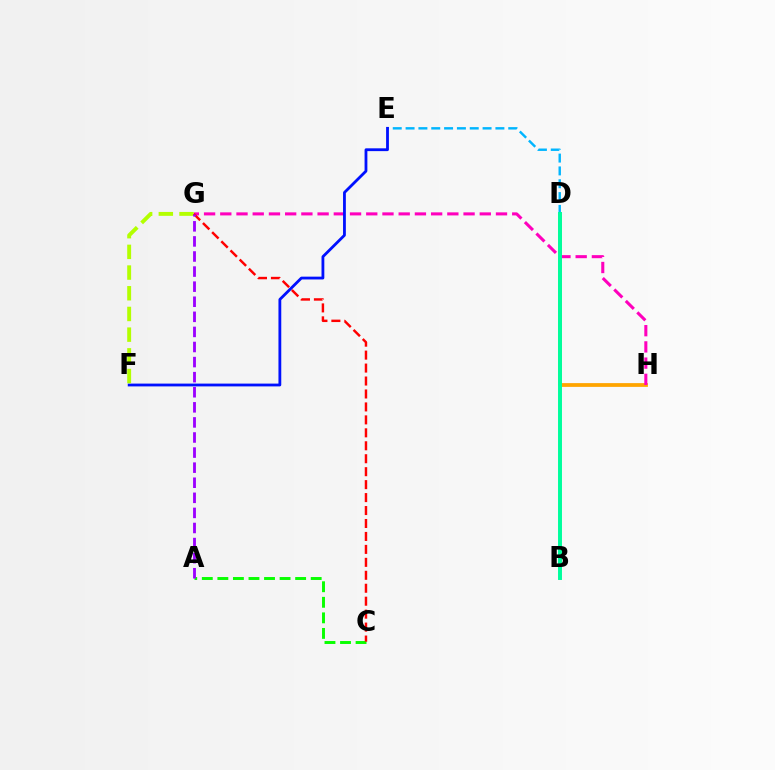{('A', 'C'): [{'color': '#08ff00', 'line_style': 'dashed', 'thickness': 2.11}], ('D', 'H'): [{'color': '#ffa500', 'line_style': 'solid', 'thickness': 2.71}], ('D', 'E'): [{'color': '#00b5ff', 'line_style': 'dashed', 'thickness': 1.74}], ('G', 'H'): [{'color': '#ff00bd', 'line_style': 'dashed', 'thickness': 2.2}], ('E', 'F'): [{'color': '#0010ff', 'line_style': 'solid', 'thickness': 2.02}], ('F', 'G'): [{'color': '#b3ff00', 'line_style': 'dashed', 'thickness': 2.81}], ('C', 'G'): [{'color': '#ff0000', 'line_style': 'dashed', 'thickness': 1.76}], ('A', 'G'): [{'color': '#9b00ff', 'line_style': 'dashed', 'thickness': 2.05}], ('B', 'D'): [{'color': '#00ff9d', 'line_style': 'solid', 'thickness': 2.84}]}